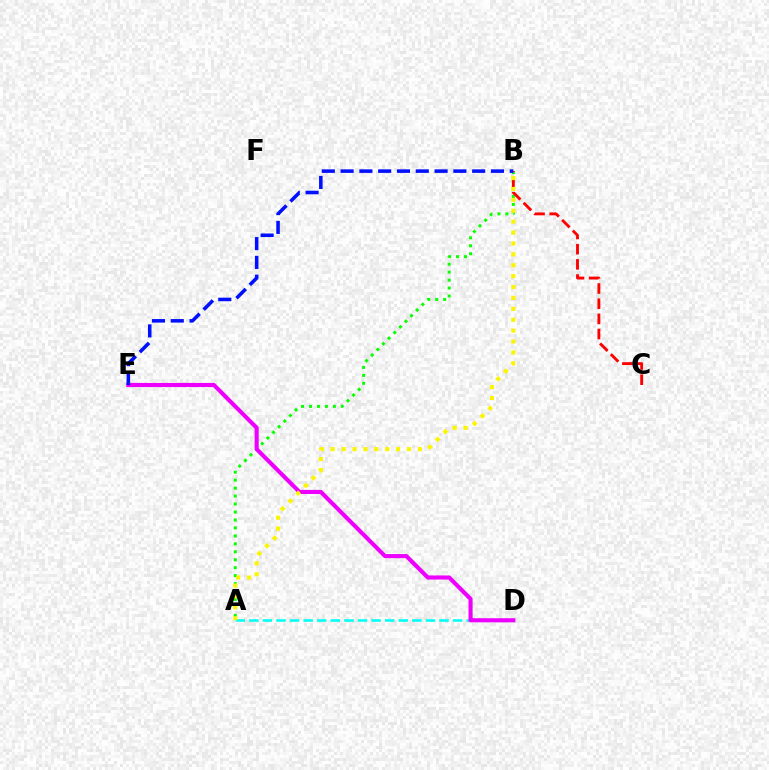{('A', 'B'): [{'color': '#08ff00', 'line_style': 'dotted', 'thickness': 2.16}, {'color': '#fcf500', 'line_style': 'dotted', 'thickness': 2.96}], ('A', 'D'): [{'color': '#00fff6', 'line_style': 'dashed', 'thickness': 1.85}], ('D', 'E'): [{'color': '#ee00ff', 'line_style': 'solid', 'thickness': 2.96}], ('B', 'C'): [{'color': '#ff0000', 'line_style': 'dashed', 'thickness': 2.06}], ('B', 'E'): [{'color': '#0010ff', 'line_style': 'dashed', 'thickness': 2.55}]}